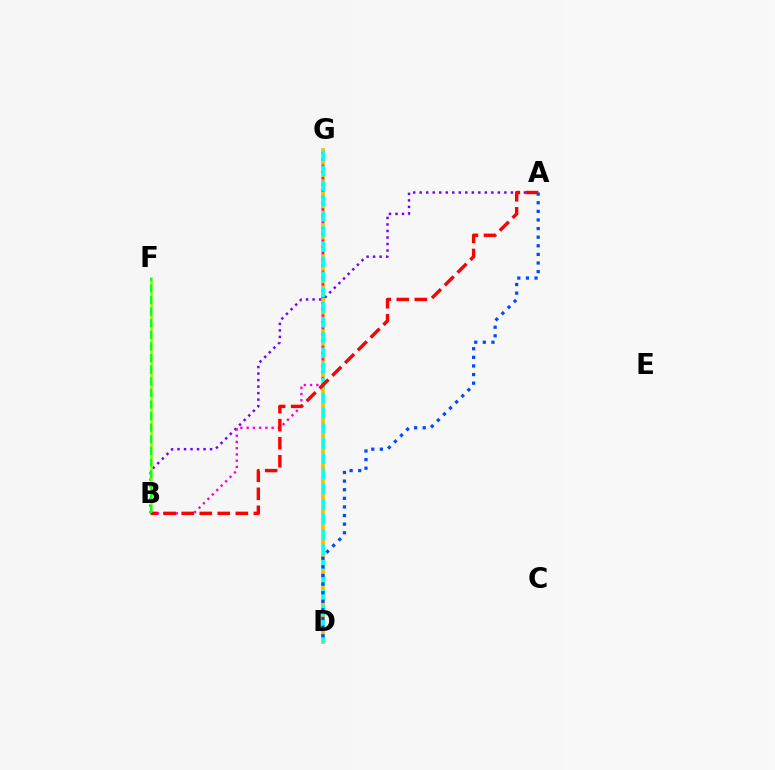{('D', 'G'): [{'color': '#ffbd00', 'line_style': 'solid', 'thickness': 2.75}, {'color': '#00fff6', 'line_style': 'dashed', 'thickness': 2.06}], ('A', 'B'): [{'color': '#7200ff', 'line_style': 'dotted', 'thickness': 1.77}, {'color': '#ff0000', 'line_style': 'dashed', 'thickness': 2.45}], ('B', 'G'): [{'color': '#ff00cf', 'line_style': 'dotted', 'thickness': 1.7}], ('B', 'F'): [{'color': '#84ff00', 'line_style': 'solid', 'thickness': 1.81}, {'color': '#00ff39', 'line_style': 'dashed', 'thickness': 1.58}], ('A', 'D'): [{'color': '#004bff', 'line_style': 'dotted', 'thickness': 2.34}]}